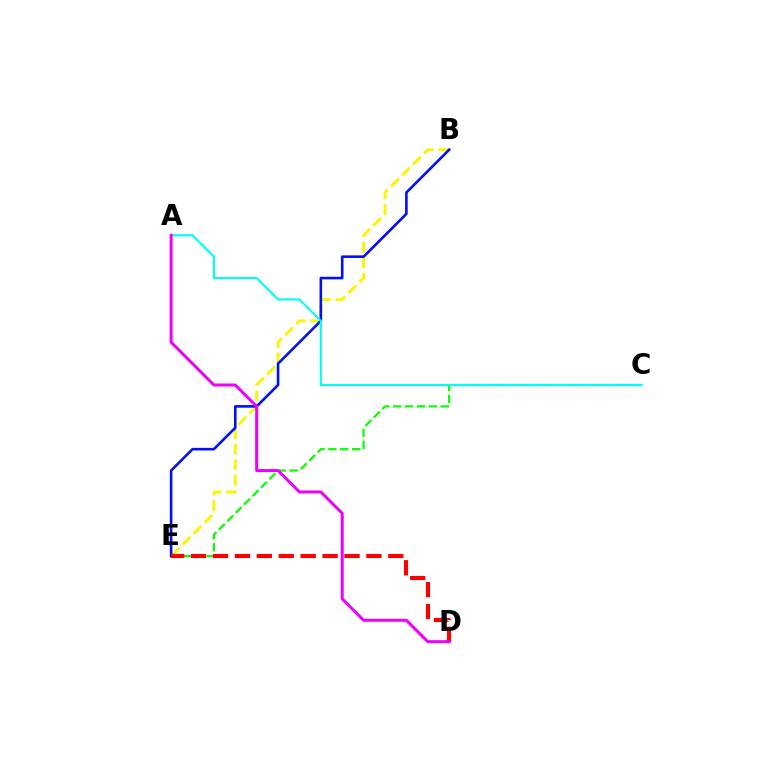{('B', 'E'): [{'color': '#fcf500', 'line_style': 'dashed', 'thickness': 2.11}, {'color': '#0010ff', 'line_style': 'solid', 'thickness': 1.88}], ('C', 'E'): [{'color': '#08ff00', 'line_style': 'dashed', 'thickness': 1.61}], ('D', 'E'): [{'color': '#ff0000', 'line_style': 'dashed', 'thickness': 2.98}], ('A', 'C'): [{'color': '#00fff6', 'line_style': 'solid', 'thickness': 1.53}], ('A', 'D'): [{'color': '#ee00ff', 'line_style': 'solid', 'thickness': 2.16}]}